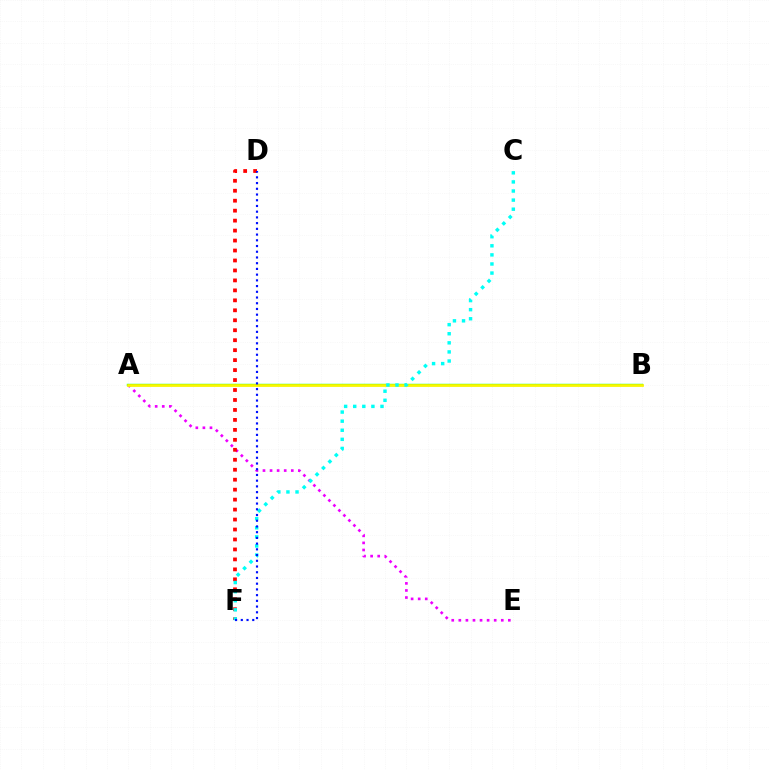{('A', 'E'): [{'color': '#ee00ff', 'line_style': 'dotted', 'thickness': 1.92}], ('D', 'F'): [{'color': '#ff0000', 'line_style': 'dotted', 'thickness': 2.71}, {'color': '#0010ff', 'line_style': 'dotted', 'thickness': 1.55}], ('A', 'B'): [{'color': '#08ff00', 'line_style': 'solid', 'thickness': 1.7}, {'color': '#fcf500', 'line_style': 'solid', 'thickness': 1.95}], ('C', 'F'): [{'color': '#00fff6', 'line_style': 'dotted', 'thickness': 2.47}]}